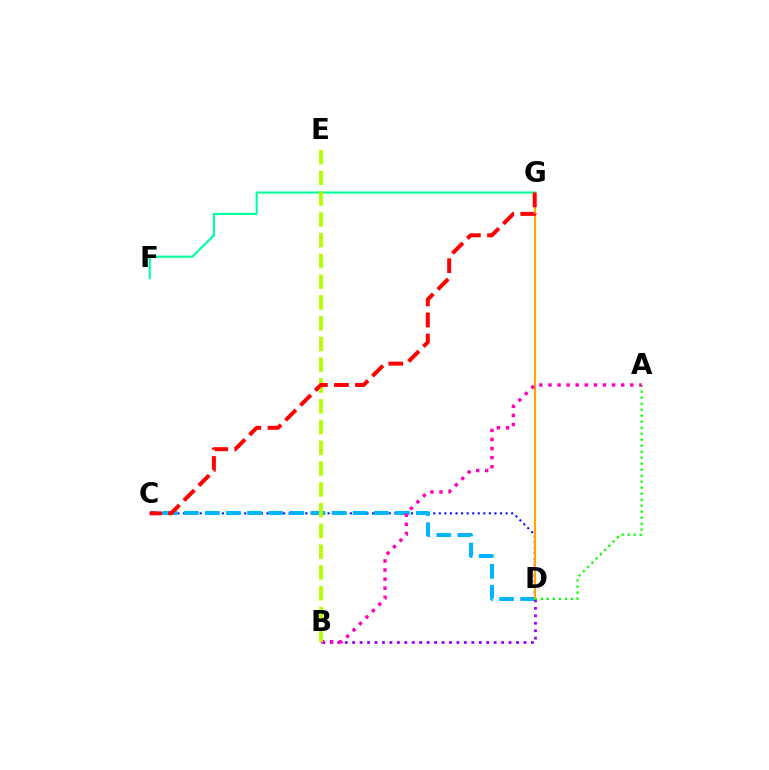{('C', 'D'): [{'color': '#0010ff', 'line_style': 'dotted', 'thickness': 1.51}, {'color': '#00b5ff', 'line_style': 'dashed', 'thickness': 2.87}], ('F', 'G'): [{'color': '#00ff9d', 'line_style': 'solid', 'thickness': 1.54}], ('B', 'D'): [{'color': '#9b00ff', 'line_style': 'dotted', 'thickness': 2.02}], ('D', 'G'): [{'color': '#ffa500', 'line_style': 'solid', 'thickness': 1.53}], ('A', 'D'): [{'color': '#08ff00', 'line_style': 'dotted', 'thickness': 1.63}], ('A', 'B'): [{'color': '#ff00bd', 'line_style': 'dotted', 'thickness': 2.47}], ('B', 'E'): [{'color': '#b3ff00', 'line_style': 'dashed', 'thickness': 2.82}], ('C', 'G'): [{'color': '#ff0000', 'line_style': 'dashed', 'thickness': 2.86}]}